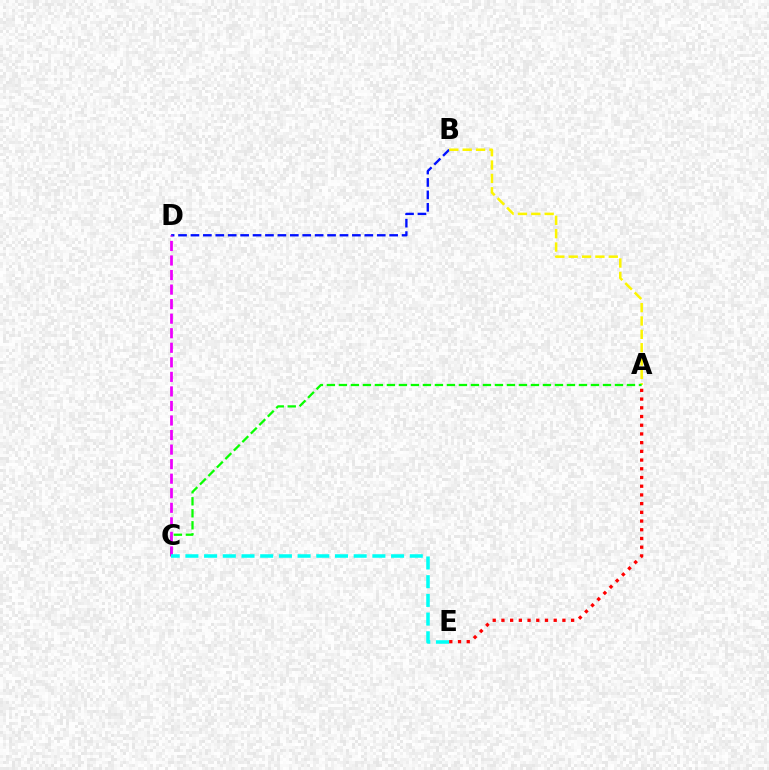{('B', 'D'): [{'color': '#0010ff', 'line_style': 'dashed', 'thickness': 1.69}], ('A', 'B'): [{'color': '#fcf500', 'line_style': 'dashed', 'thickness': 1.82}], ('A', 'C'): [{'color': '#08ff00', 'line_style': 'dashed', 'thickness': 1.63}], ('A', 'E'): [{'color': '#ff0000', 'line_style': 'dotted', 'thickness': 2.37}], ('C', 'D'): [{'color': '#ee00ff', 'line_style': 'dashed', 'thickness': 1.98}], ('C', 'E'): [{'color': '#00fff6', 'line_style': 'dashed', 'thickness': 2.54}]}